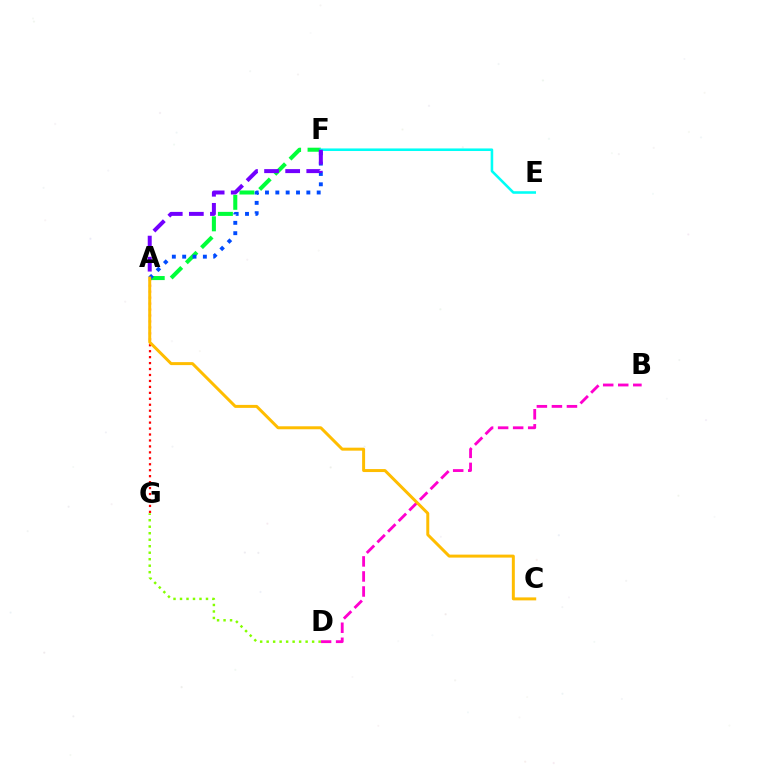{('A', 'F'): [{'color': '#00ff39', 'line_style': 'dashed', 'thickness': 2.92}, {'color': '#004bff', 'line_style': 'dotted', 'thickness': 2.81}, {'color': '#7200ff', 'line_style': 'dashed', 'thickness': 2.87}], ('B', 'D'): [{'color': '#ff00cf', 'line_style': 'dashed', 'thickness': 2.04}], ('E', 'F'): [{'color': '#00fff6', 'line_style': 'solid', 'thickness': 1.85}], ('A', 'G'): [{'color': '#ff0000', 'line_style': 'dotted', 'thickness': 1.62}], ('D', 'G'): [{'color': '#84ff00', 'line_style': 'dotted', 'thickness': 1.76}], ('A', 'C'): [{'color': '#ffbd00', 'line_style': 'solid', 'thickness': 2.15}]}